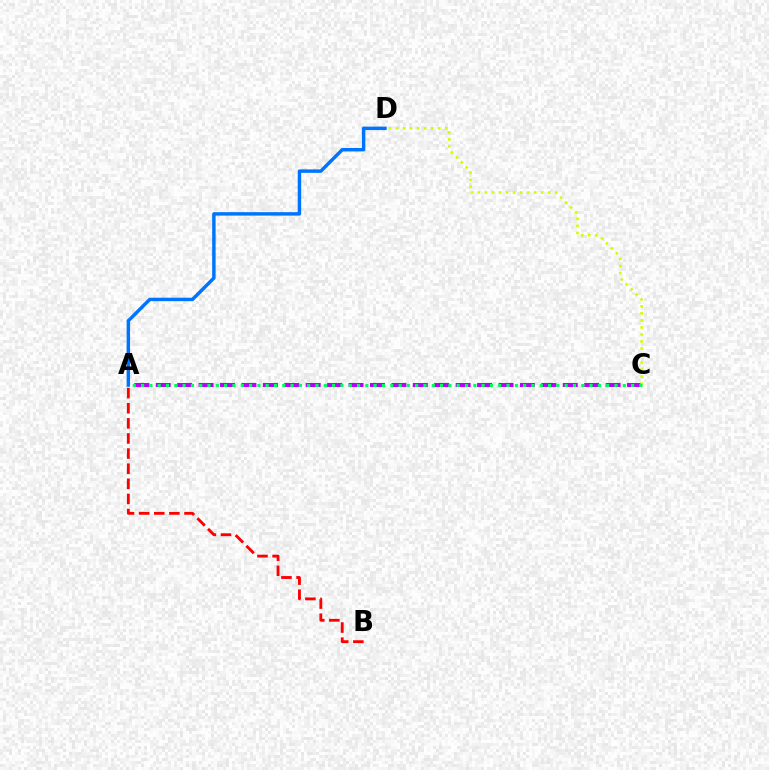{('A', 'C'): [{'color': '#b900ff', 'line_style': 'dashed', 'thickness': 2.91}, {'color': '#00ff5c', 'line_style': 'dotted', 'thickness': 2.26}], ('A', 'D'): [{'color': '#0074ff', 'line_style': 'solid', 'thickness': 2.48}], ('C', 'D'): [{'color': '#d1ff00', 'line_style': 'dotted', 'thickness': 1.91}], ('A', 'B'): [{'color': '#ff0000', 'line_style': 'dashed', 'thickness': 2.05}]}